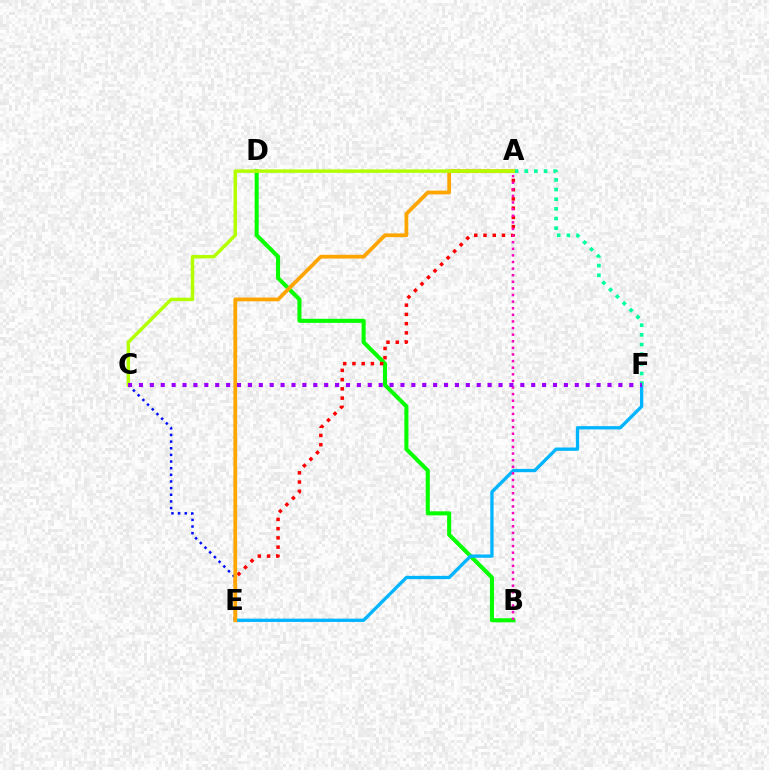{('B', 'D'): [{'color': '#08ff00', 'line_style': 'solid', 'thickness': 2.93}], ('A', 'E'): [{'color': '#ff0000', 'line_style': 'dotted', 'thickness': 2.51}, {'color': '#ffa500', 'line_style': 'solid', 'thickness': 2.71}], ('C', 'E'): [{'color': '#0010ff', 'line_style': 'dotted', 'thickness': 1.81}], ('E', 'F'): [{'color': '#00b5ff', 'line_style': 'solid', 'thickness': 2.38}], ('A', 'B'): [{'color': '#ff00bd', 'line_style': 'dotted', 'thickness': 1.8}], ('A', 'F'): [{'color': '#00ff9d', 'line_style': 'dotted', 'thickness': 2.63}], ('A', 'C'): [{'color': '#b3ff00', 'line_style': 'solid', 'thickness': 2.49}], ('C', 'F'): [{'color': '#9b00ff', 'line_style': 'dotted', 'thickness': 2.96}]}